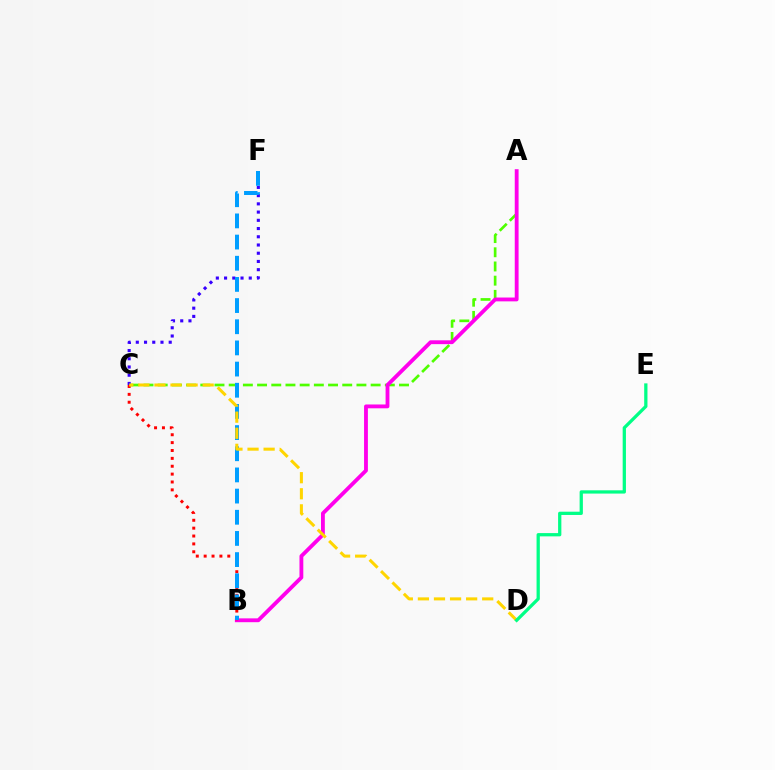{('A', 'C'): [{'color': '#4fff00', 'line_style': 'dashed', 'thickness': 1.93}], ('C', 'F'): [{'color': '#3700ff', 'line_style': 'dotted', 'thickness': 2.24}], ('A', 'B'): [{'color': '#ff00ed', 'line_style': 'solid', 'thickness': 2.76}], ('B', 'C'): [{'color': '#ff0000', 'line_style': 'dotted', 'thickness': 2.14}], ('B', 'F'): [{'color': '#009eff', 'line_style': 'dashed', 'thickness': 2.88}], ('C', 'D'): [{'color': '#ffd500', 'line_style': 'dashed', 'thickness': 2.18}], ('D', 'E'): [{'color': '#00ff86', 'line_style': 'solid', 'thickness': 2.35}]}